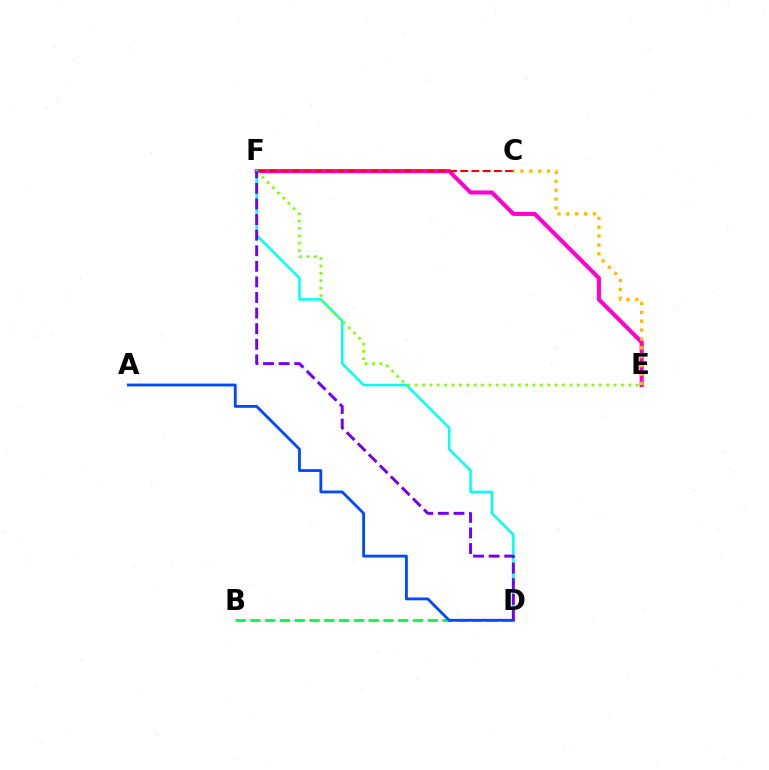{('B', 'D'): [{'color': '#00ff39', 'line_style': 'dashed', 'thickness': 2.01}], ('E', 'F'): [{'color': '#ff00cf', 'line_style': 'solid', 'thickness': 2.96}, {'color': '#84ff00', 'line_style': 'dotted', 'thickness': 2.0}], ('D', 'F'): [{'color': '#00fff6', 'line_style': 'solid', 'thickness': 1.82}, {'color': '#7200ff', 'line_style': 'dashed', 'thickness': 2.12}], ('A', 'D'): [{'color': '#004bff', 'line_style': 'solid', 'thickness': 2.04}], ('C', 'F'): [{'color': '#ff0000', 'line_style': 'dashed', 'thickness': 1.53}], ('C', 'E'): [{'color': '#ffbd00', 'line_style': 'dotted', 'thickness': 2.41}]}